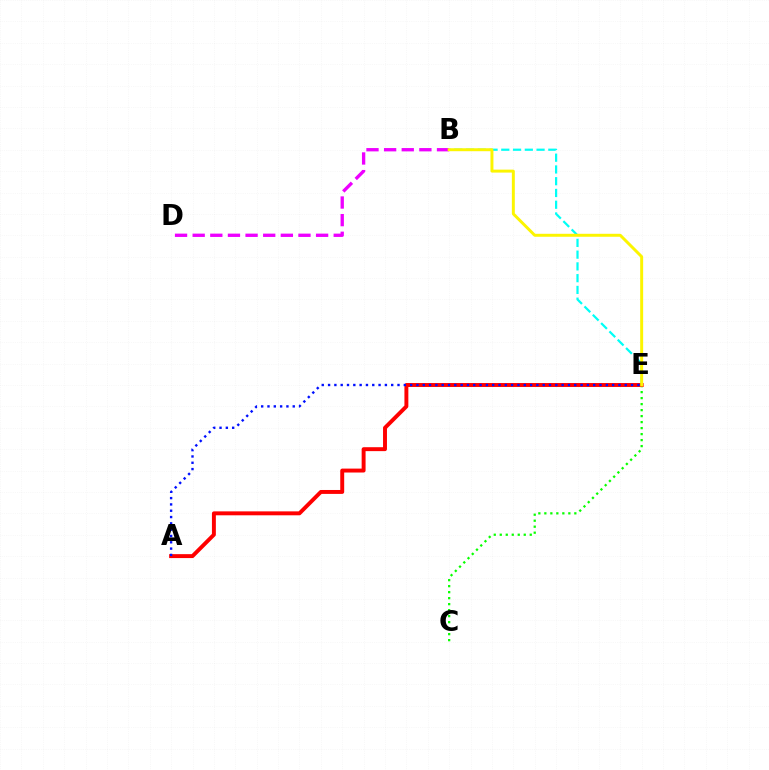{('C', 'E'): [{'color': '#08ff00', 'line_style': 'dotted', 'thickness': 1.63}], ('B', 'E'): [{'color': '#00fff6', 'line_style': 'dashed', 'thickness': 1.6}, {'color': '#fcf500', 'line_style': 'solid', 'thickness': 2.13}], ('A', 'E'): [{'color': '#ff0000', 'line_style': 'solid', 'thickness': 2.83}, {'color': '#0010ff', 'line_style': 'dotted', 'thickness': 1.72}], ('B', 'D'): [{'color': '#ee00ff', 'line_style': 'dashed', 'thickness': 2.4}]}